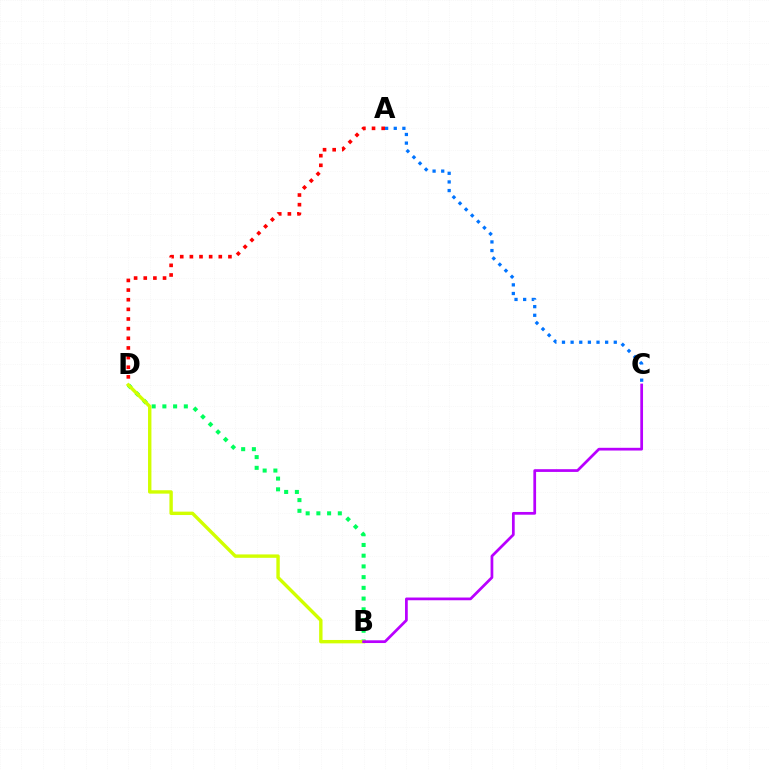{('A', 'D'): [{'color': '#ff0000', 'line_style': 'dotted', 'thickness': 2.62}], ('A', 'C'): [{'color': '#0074ff', 'line_style': 'dotted', 'thickness': 2.35}], ('B', 'D'): [{'color': '#00ff5c', 'line_style': 'dotted', 'thickness': 2.91}, {'color': '#d1ff00', 'line_style': 'solid', 'thickness': 2.45}], ('B', 'C'): [{'color': '#b900ff', 'line_style': 'solid', 'thickness': 1.97}]}